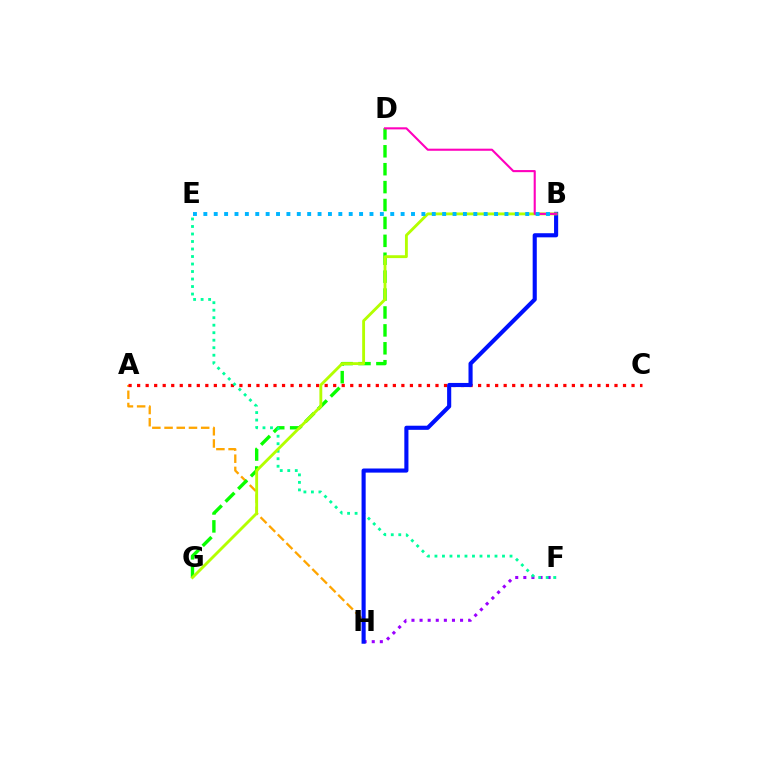{('A', 'H'): [{'color': '#ffa500', 'line_style': 'dashed', 'thickness': 1.66}], ('A', 'C'): [{'color': '#ff0000', 'line_style': 'dotted', 'thickness': 2.32}], ('F', 'H'): [{'color': '#9b00ff', 'line_style': 'dotted', 'thickness': 2.2}], ('D', 'G'): [{'color': '#08ff00', 'line_style': 'dashed', 'thickness': 2.43}], ('E', 'F'): [{'color': '#00ff9d', 'line_style': 'dotted', 'thickness': 2.04}], ('B', 'H'): [{'color': '#0010ff', 'line_style': 'solid', 'thickness': 2.96}], ('B', 'G'): [{'color': '#b3ff00', 'line_style': 'solid', 'thickness': 2.06}], ('B', 'D'): [{'color': '#ff00bd', 'line_style': 'solid', 'thickness': 1.51}], ('B', 'E'): [{'color': '#00b5ff', 'line_style': 'dotted', 'thickness': 2.82}]}